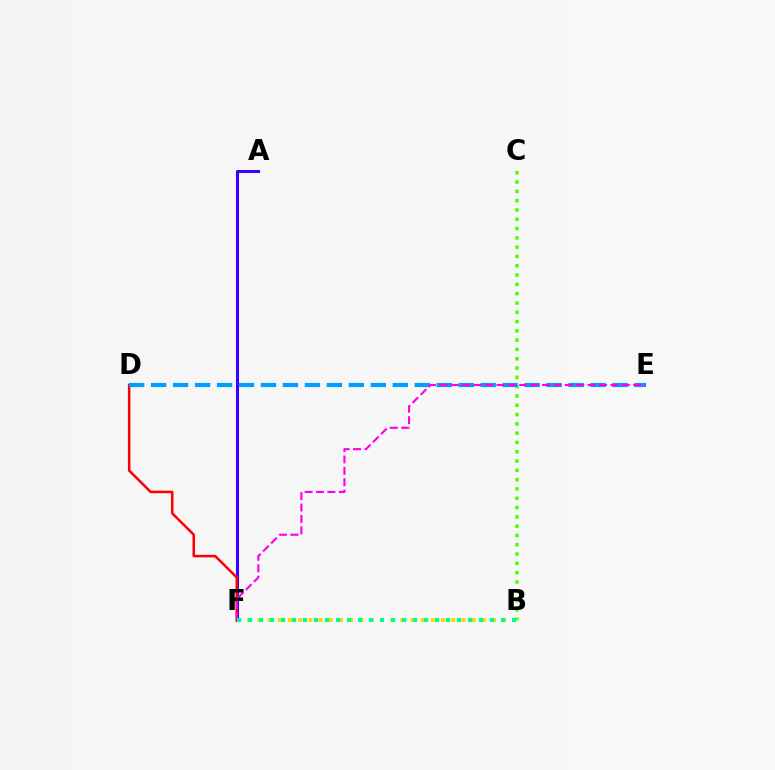{('A', 'F'): [{'color': '#3700ff', 'line_style': 'solid', 'thickness': 2.21}], ('D', 'F'): [{'color': '#ff0000', 'line_style': 'solid', 'thickness': 1.81}], ('B', 'C'): [{'color': '#4fff00', 'line_style': 'dotted', 'thickness': 2.53}], ('D', 'E'): [{'color': '#009eff', 'line_style': 'dashed', 'thickness': 2.98}], ('E', 'F'): [{'color': '#ff00ed', 'line_style': 'dashed', 'thickness': 1.55}], ('B', 'F'): [{'color': '#ffd500', 'line_style': 'dotted', 'thickness': 2.77}, {'color': '#00ff86', 'line_style': 'dotted', 'thickness': 2.99}]}